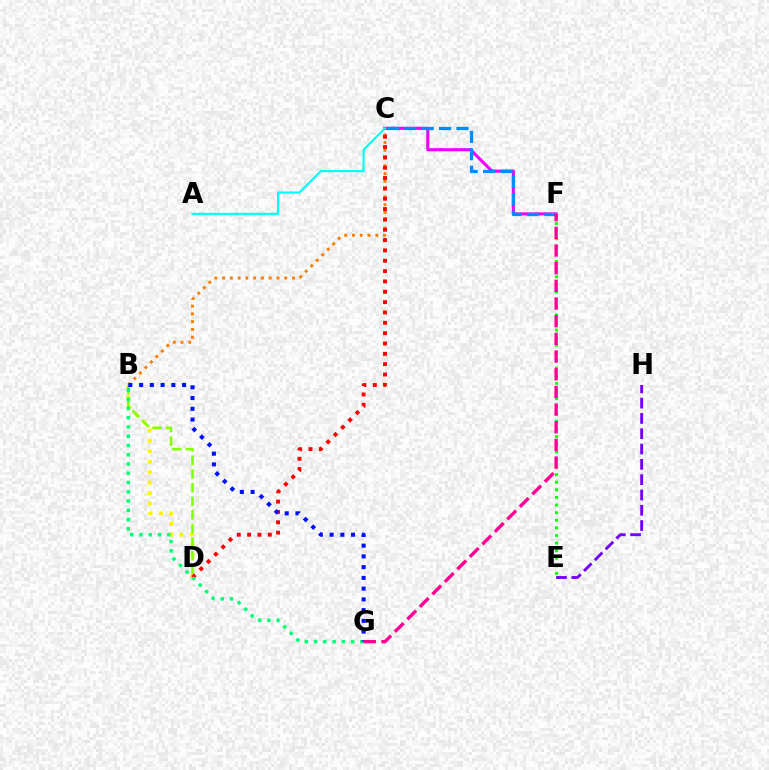{('E', 'H'): [{'color': '#7200ff', 'line_style': 'dashed', 'thickness': 2.08}], ('B', 'D'): [{'color': '#fcf500', 'line_style': 'dotted', 'thickness': 2.84}, {'color': '#84ff00', 'line_style': 'dashed', 'thickness': 1.85}], ('E', 'F'): [{'color': '#08ff00', 'line_style': 'dotted', 'thickness': 2.07}], ('B', 'C'): [{'color': '#ff7c00', 'line_style': 'dotted', 'thickness': 2.11}], ('C', 'D'): [{'color': '#ff0000', 'line_style': 'dotted', 'thickness': 2.81}], ('C', 'F'): [{'color': '#ee00ff', 'line_style': 'solid', 'thickness': 2.22}, {'color': '#008cff', 'line_style': 'dashed', 'thickness': 2.36}], ('A', 'C'): [{'color': '#00fff6', 'line_style': 'solid', 'thickness': 1.53}], ('B', 'G'): [{'color': '#00ff74', 'line_style': 'dotted', 'thickness': 2.52}, {'color': '#0010ff', 'line_style': 'dotted', 'thickness': 2.92}], ('F', 'G'): [{'color': '#ff0094', 'line_style': 'dashed', 'thickness': 2.4}]}